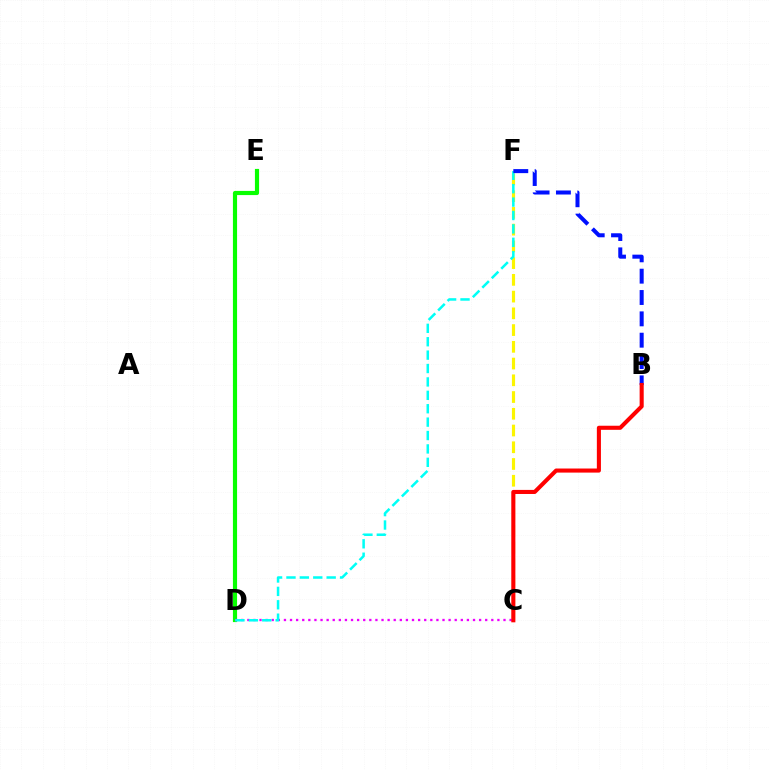{('D', 'E'): [{'color': '#08ff00', 'line_style': 'solid', 'thickness': 2.99}], ('C', 'F'): [{'color': '#fcf500', 'line_style': 'dashed', 'thickness': 2.27}], ('C', 'D'): [{'color': '#ee00ff', 'line_style': 'dotted', 'thickness': 1.66}], ('D', 'F'): [{'color': '#00fff6', 'line_style': 'dashed', 'thickness': 1.82}], ('B', 'F'): [{'color': '#0010ff', 'line_style': 'dashed', 'thickness': 2.9}], ('B', 'C'): [{'color': '#ff0000', 'line_style': 'solid', 'thickness': 2.94}]}